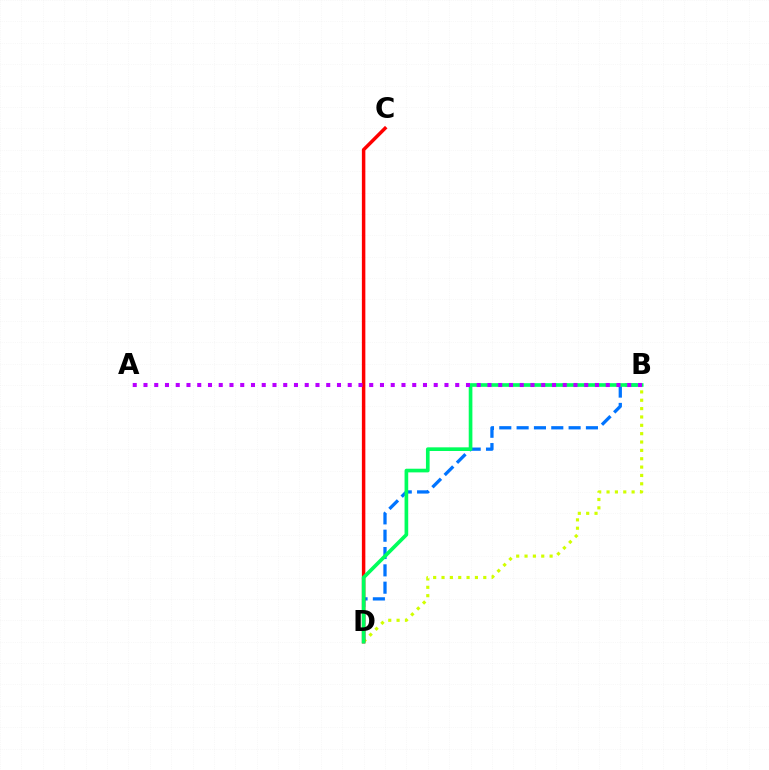{('B', 'D'): [{'color': '#0074ff', 'line_style': 'dashed', 'thickness': 2.35}, {'color': '#d1ff00', 'line_style': 'dotted', 'thickness': 2.27}, {'color': '#00ff5c', 'line_style': 'solid', 'thickness': 2.64}], ('C', 'D'): [{'color': '#ff0000', 'line_style': 'solid', 'thickness': 2.5}], ('A', 'B'): [{'color': '#b900ff', 'line_style': 'dotted', 'thickness': 2.92}]}